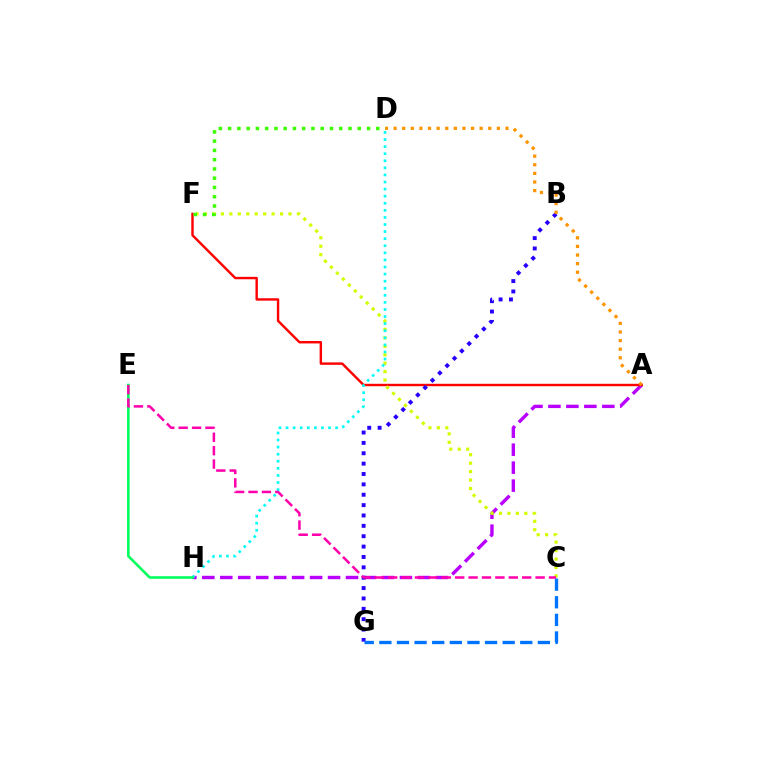{('A', 'H'): [{'color': '#b900ff', 'line_style': 'dashed', 'thickness': 2.44}], ('A', 'F'): [{'color': '#ff0000', 'line_style': 'solid', 'thickness': 1.74}], ('C', 'F'): [{'color': '#d1ff00', 'line_style': 'dotted', 'thickness': 2.29}], ('B', 'G'): [{'color': '#2500ff', 'line_style': 'dotted', 'thickness': 2.82}], ('D', 'H'): [{'color': '#00fff6', 'line_style': 'dotted', 'thickness': 1.92}], ('A', 'D'): [{'color': '#ff9400', 'line_style': 'dotted', 'thickness': 2.34}], ('E', 'H'): [{'color': '#00ff5c', 'line_style': 'solid', 'thickness': 1.87}], ('C', 'G'): [{'color': '#0074ff', 'line_style': 'dashed', 'thickness': 2.39}], ('D', 'F'): [{'color': '#3dff00', 'line_style': 'dotted', 'thickness': 2.52}], ('C', 'E'): [{'color': '#ff00ac', 'line_style': 'dashed', 'thickness': 1.82}]}